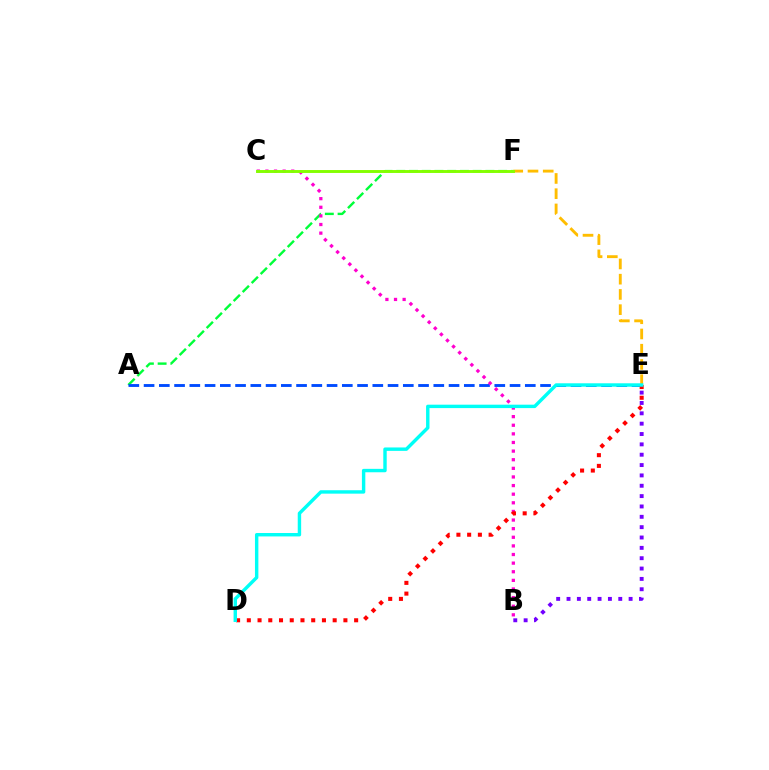{('A', 'F'): [{'color': '#00ff39', 'line_style': 'dashed', 'thickness': 1.73}], ('A', 'E'): [{'color': '#004bff', 'line_style': 'dashed', 'thickness': 2.07}], ('E', 'F'): [{'color': '#ffbd00', 'line_style': 'dashed', 'thickness': 2.07}], ('B', 'C'): [{'color': '#ff00cf', 'line_style': 'dotted', 'thickness': 2.34}], ('C', 'F'): [{'color': '#84ff00', 'line_style': 'solid', 'thickness': 2.1}], ('B', 'E'): [{'color': '#7200ff', 'line_style': 'dotted', 'thickness': 2.81}], ('D', 'E'): [{'color': '#ff0000', 'line_style': 'dotted', 'thickness': 2.92}, {'color': '#00fff6', 'line_style': 'solid', 'thickness': 2.46}]}